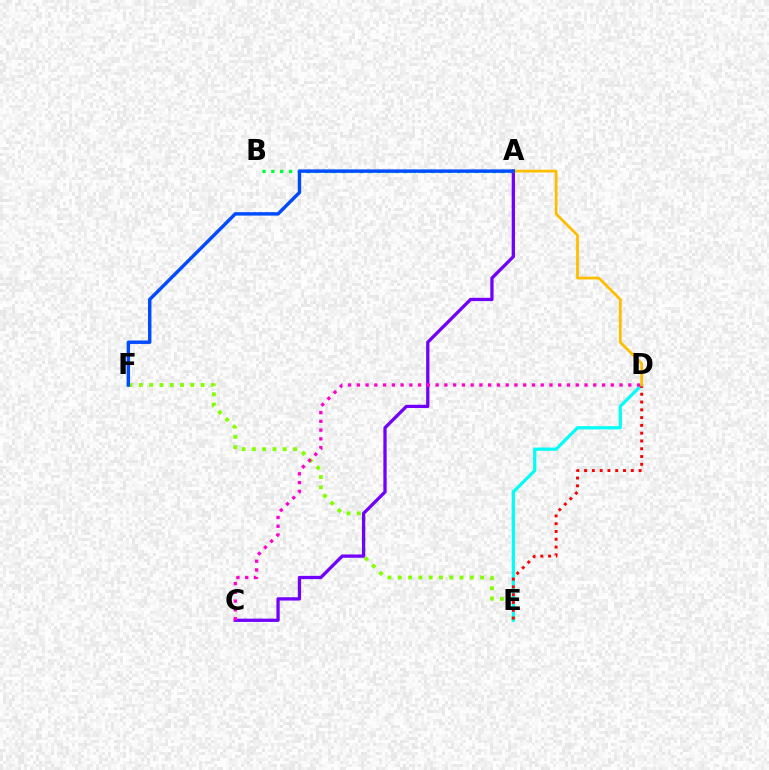{('E', 'F'): [{'color': '#84ff00', 'line_style': 'dotted', 'thickness': 2.8}], ('A', 'B'): [{'color': '#00ff39', 'line_style': 'dotted', 'thickness': 2.41}], ('D', 'E'): [{'color': '#00fff6', 'line_style': 'solid', 'thickness': 2.33}, {'color': '#ff0000', 'line_style': 'dotted', 'thickness': 2.12}], ('A', 'C'): [{'color': '#7200ff', 'line_style': 'solid', 'thickness': 2.36}], ('C', 'D'): [{'color': '#ff00cf', 'line_style': 'dotted', 'thickness': 2.38}], ('A', 'D'): [{'color': '#ffbd00', 'line_style': 'solid', 'thickness': 1.98}], ('A', 'F'): [{'color': '#004bff', 'line_style': 'solid', 'thickness': 2.46}]}